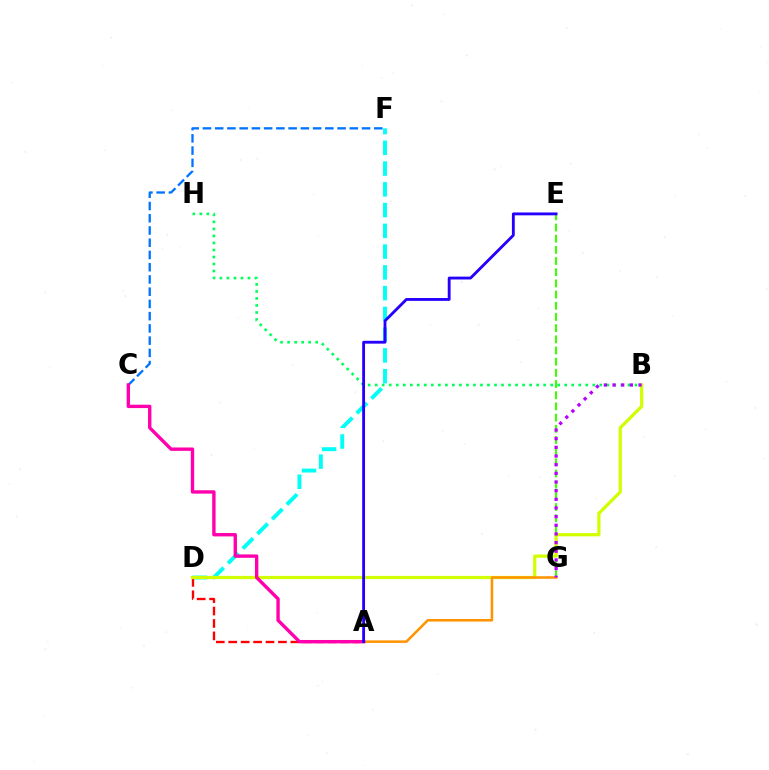{('D', 'F'): [{'color': '#00fff6', 'line_style': 'dashed', 'thickness': 2.82}], ('A', 'D'): [{'color': '#ff0000', 'line_style': 'dashed', 'thickness': 1.69}], ('E', 'G'): [{'color': '#3dff00', 'line_style': 'dashed', 'thickness': 1.52}], ('B', 'H'): [{'color': '#00ff5c', 'line_style': 'dotted', 'thickness': 1.91}], ('B', 'D'): [{'color': '#d1ff00', 'line_style': 'solid', 'thickness': 2.32}], ('C', 'F'): [{'color': '#0074ff', 'line_style': 'dashed', 'thickness': 1.66}], ('A', 'G'): [{'color': '#ff9400', 'line_style': 'solid', 'thickness': 1.83}], ('A', 'C'): [{'color': '#ff00ac', 'line_style': 'solid', 'thickness': 2.43}], ('A', 'E'): [{'color': '#2500ff', 'line_style': 'solid', 'thickness': 2.05}], ('B', 'G'): [{'color': '#b900ff', 'line_style': 'dotted', 'thickness': 2.35}]}